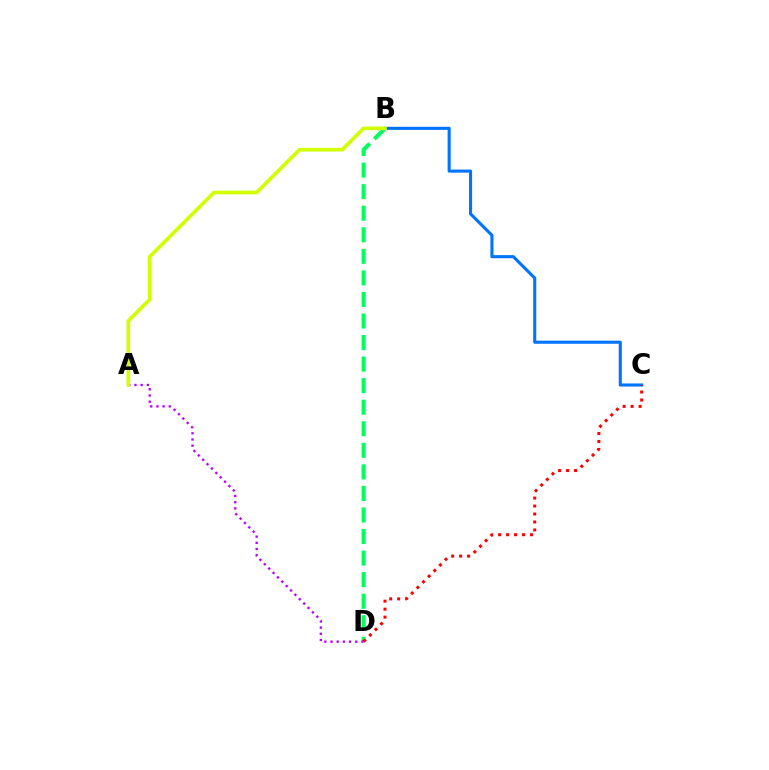{('B', 'D'): [{'color': '#00ff5c', 'line_style': 'dashed', 'thickness': 2.93}], ('B', 'C'): [{'color': '#0074ff', 'line_style': 'solid', 'thickness': 2.22}], ('A', 'D'): [{'color': '#b900ff', 'line_style': 'dotted', 'thickness': 1.68}], ('C', 'D'): [{'color': '#ff0000', 'line_style': 'dotted', 'thickness': 2.17}], ('A', 'B'): [{'color': '#d1ff00', 'line_style': 'solid', 'thickness': 2.65}]}